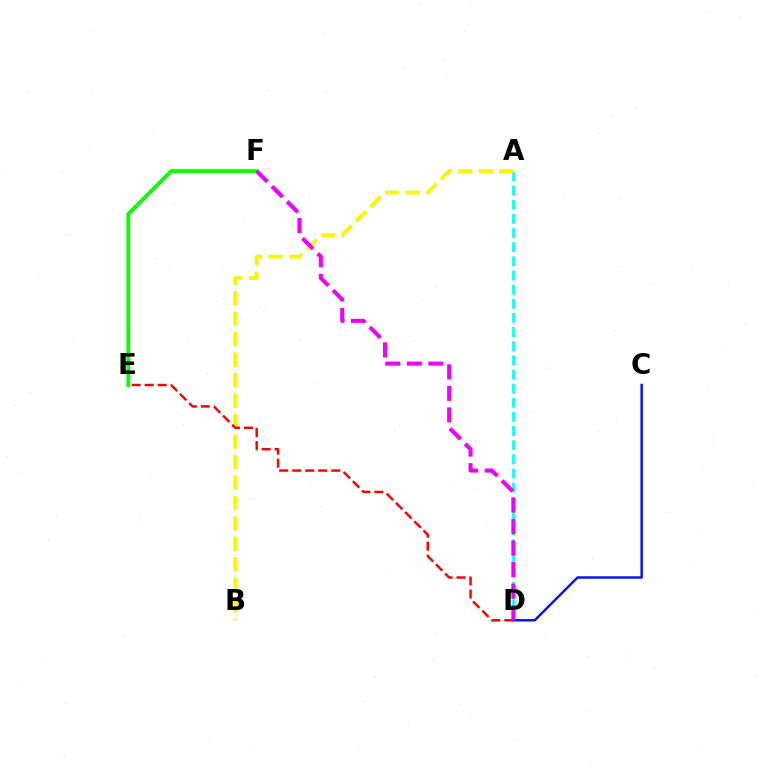{('E', 'F'): [{'color': '#08ff00', 'line_style': 'solid', 'thickness': 2.78}], ('A', 'D'): [{'color': '#00fff6', 'line_style': 'dashed', 'thickness': 1.92}], ('C', 'D'): [{'color': '#0010ff', 'line_style': 'solid', 'thickness': 1.75}], ('A', 'B'): [{'color': '#fcf500', 'line_style': 'dashed', 'thickness': 2.78}], ('D', 'E'): [{'color': '#ff0000', 'line_style': 'dashed', 'thickness': 1.77}], ('D', 'F'): [{'color': '#ee00ff', 'line_style': 'dashed', 'thickness': 2.93}]}